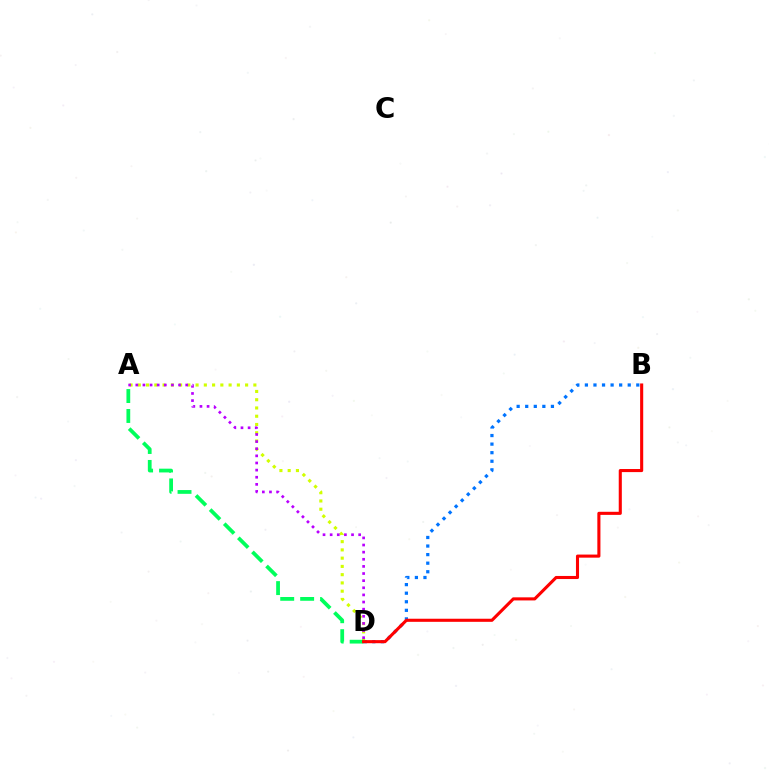{('B', 'D'): [{'color': '#0074ff', 'line_style': 'dotted', 'thickness': 2.33}, {'color': '#ff0000', 'line_style': 'solid', 'thickness': 2.22}], ('A', 'D'): [{'color': '#d1ff00', 'line_style': 'dotted', 'thickness': 2.24}, {'color': '#00ff5c', 'line_style': 'dashed', 'thickness': 2.71}, {'color': '#b900ff', 'line_style': 'dotted', 'thickness': 1.94}]}